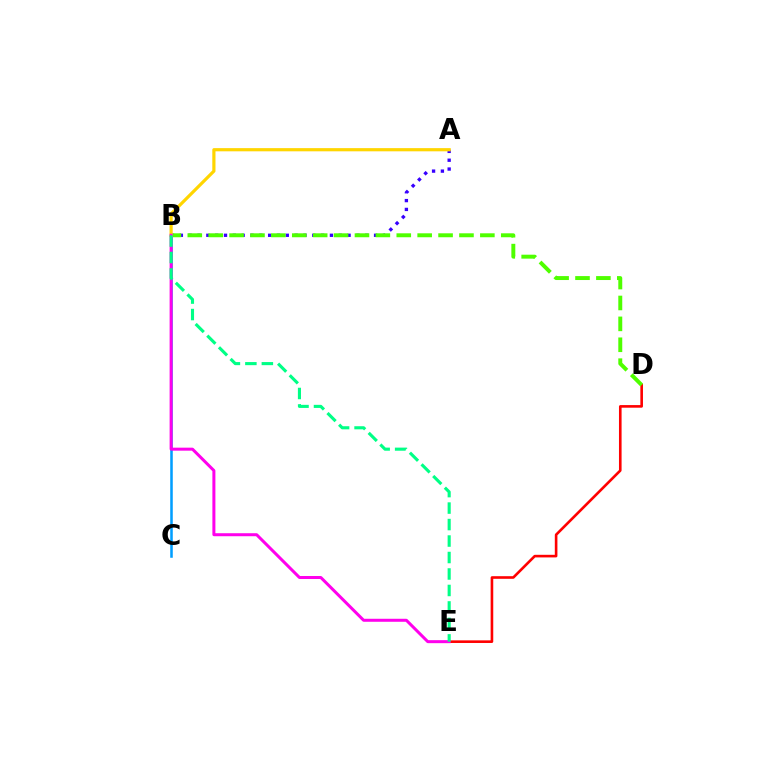{('A', 'B'): [{'color': '#3700ff', 'line_style': 'dotted', 'thickness': 2.4}, {'color': '#ffd500', 'line_style': 'solid', 'thickness': 2.29}], ('B', 'C'): [{'color': '#009eff', 'line_style': 'solid', 'thickness': 1.83}], ('D', 'E'): [{'color': '#ff0000', 'line_style': 'solid', 'thickness': 1.88}], ('B', 'D'): [{'color': '#4fff00', 'line_style': 'dashed', 'thickness': 2.84}], ('B', 'E'): [{'color': '#ff00ed', 'line_style': 'solid', 'thickness': 2.16}, {'color': '#00ff86', 'line_style': 'dashed', 'thickness': 2.24}]}